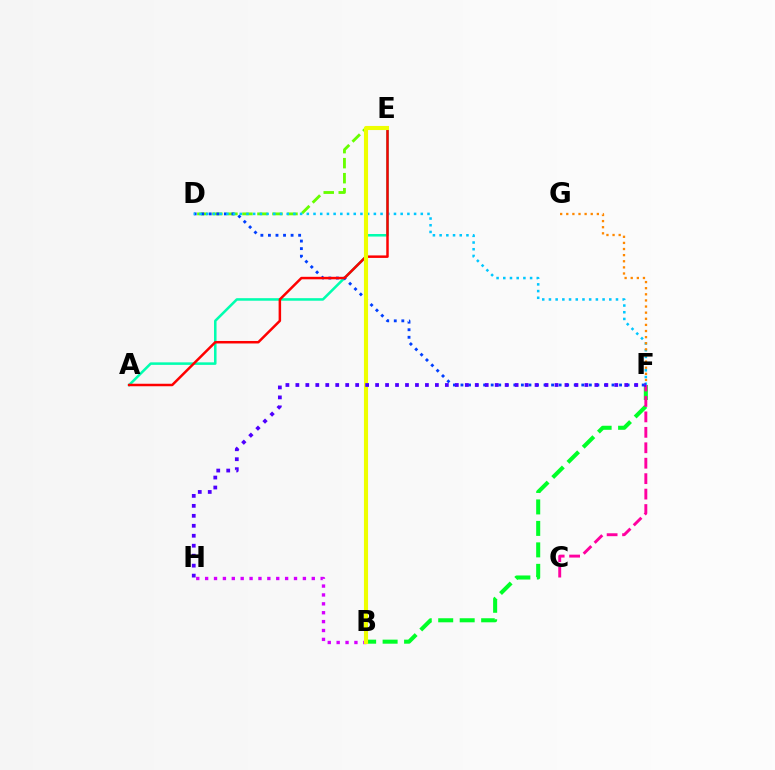{('A', 'E'): [{'color': '#00ffaf', 'line_style': 'solid', 'thickness': 1.83}, {'color': '#ff0000', 'line_style': 'solid', 'thickness': 1.8}], ('B', 'F'): [{'color': '#00ff27', 'line_style': 'dashed', 'thickness': 2.92}], ('C', 'F'): [{'color': '#ff00a0', 'line_style': 'dashed', 'thickness': 2.1}], ('B', 'H'): [{'color': '#d600ff', 'line_style': 'dotted', 'thickness': 2.41}], ('D', 'E'): [{'color': '#66ff00', 'line_style': 'dashed', 'thickness': 2.04}], ('D', 'F'): [{'color': '#003fff', 'line_style': 'dotted', 'thickness': 2.05}, {'color': '#00c7ff', 'line_style': 'dotted', 'thickness': 1.82}], ('F', 'G'): [{'color': '#ff8800', 'line_style': 'dotted', 'thickness': 1.66}], ('B', 'E'): [{'color': '#eeff00', 'line_style': 'solid', 'thickness': 2.95}], ('F', 'H'): [{'color': '#4f00ff', 'line_style': 'dotted', 'thickness': 2.71}]}